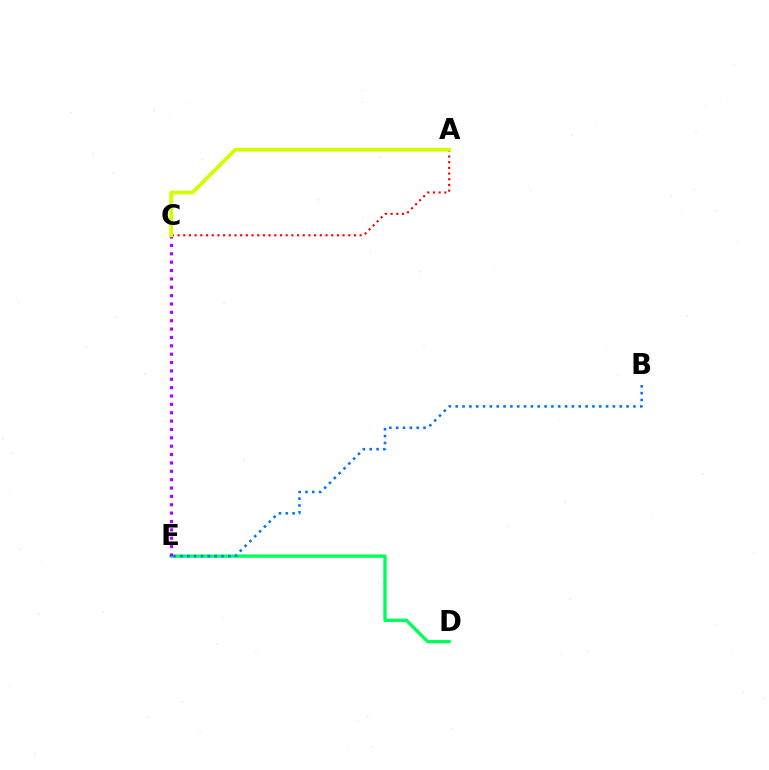{('A', 'C'): [{'color': '#ff0000', 'line_style': 'dotted', 'thickness': 1.55}, {'color': '#d1ff00', 'line_style': 'solid', 'thickness': 2.71}], ('D', 'E'): [{'color': '#00ff5c', 'line_style': 'solid', 'thickness': 2.39}], ('B', 'E'): [{'color': '#0074ff', 'line_style': 'dotted', 'thickness': 1.86}], ('C', 'E'): [{'color': '#b900ff', 'line_style': 'dotted', 'thickness': 2.27}]}